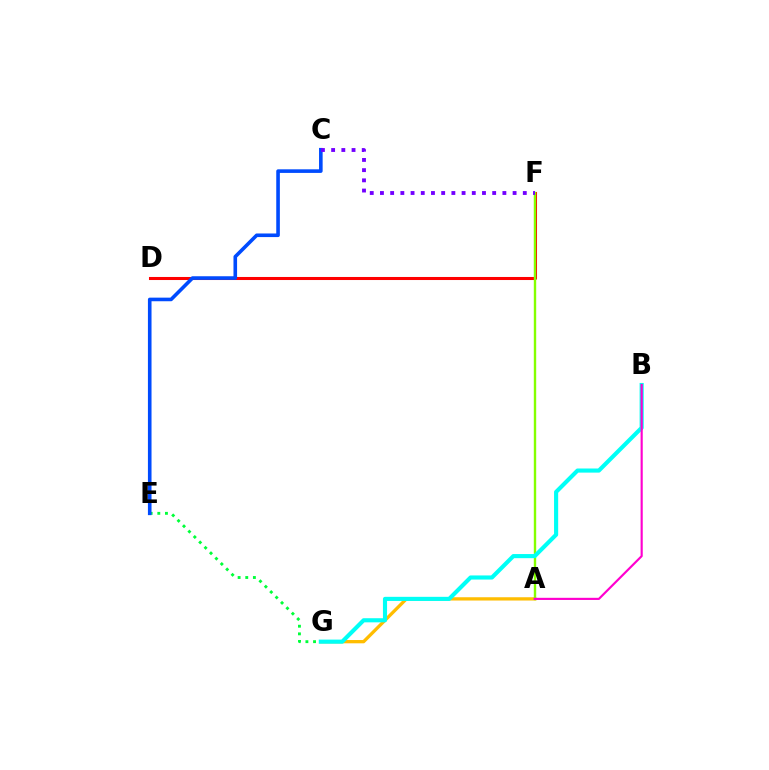{('A', 'G'): [{'color': '#ffbd00', 'line_style': 'solid', 'thickness': 2.37}], ('E', 'G'): [{'color': '#00ff39', 'line_style': 'dotted', 'thickness': 2.07}], ('D', 'F'): [{'color': '#ff0000', 'line_style': 'solid', 'thickness': 2.2}], ('A', 'F'): [{'color': '#84ff00', 'line_style': 'solid', 'thickness': 1.72}], ('C', 'E'): [{'color': '#004bff', 'line_style': 'solid', 'thickness': 2.59}], ('C', 'F'): [{'color': '#7200ff', 'line_style': 'dotted', 'thickness': 2.77}], ('B', 'G'): [{'color': '#00fff6', 'line_style': 'solid', 'thickness': 2.97}], ('A', 'B'): [{'color': '#ff00cf', 'line_style': 'solid', 'thickness': 1.55}]}